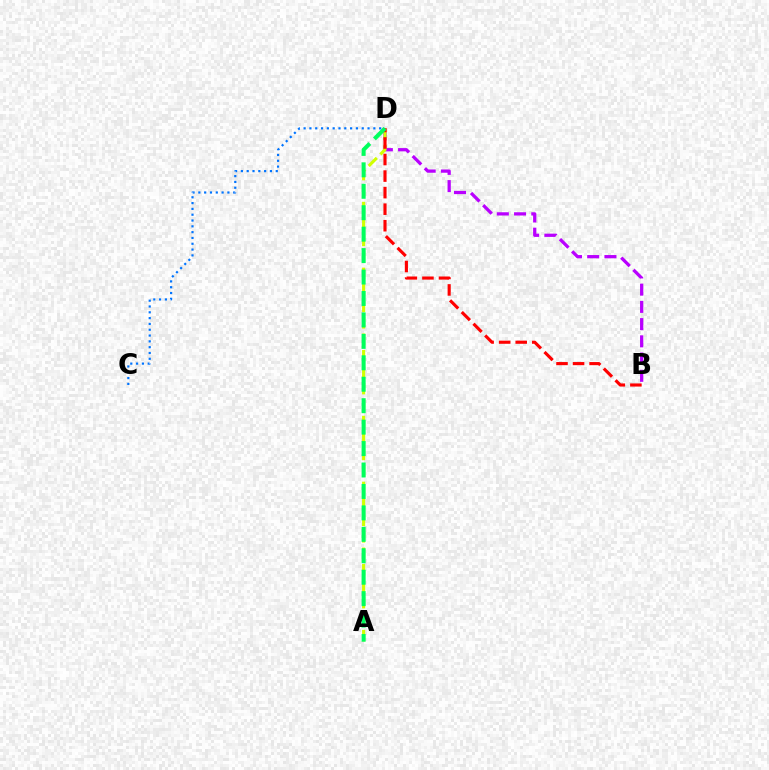{('B', 'D'): [{'color': '#b900ff', 'line_style': 'dashed', 'thickness': 2.34}, {'color': '#ff0000', 'line_style': 'dashed', 'thickness': 2.25}], ('A', 'D'): [{'color': '#d1ff00', 'line_style': 'dashed', 'thickness': 2.24}, {'color': '#00ff5c', 'line_style': 'dashed', 'thickness': 2.91}], ('C', 'D'): [{'color': '#0074ff', 'line_style': 'dotted', 'thickness': 1.58}]}